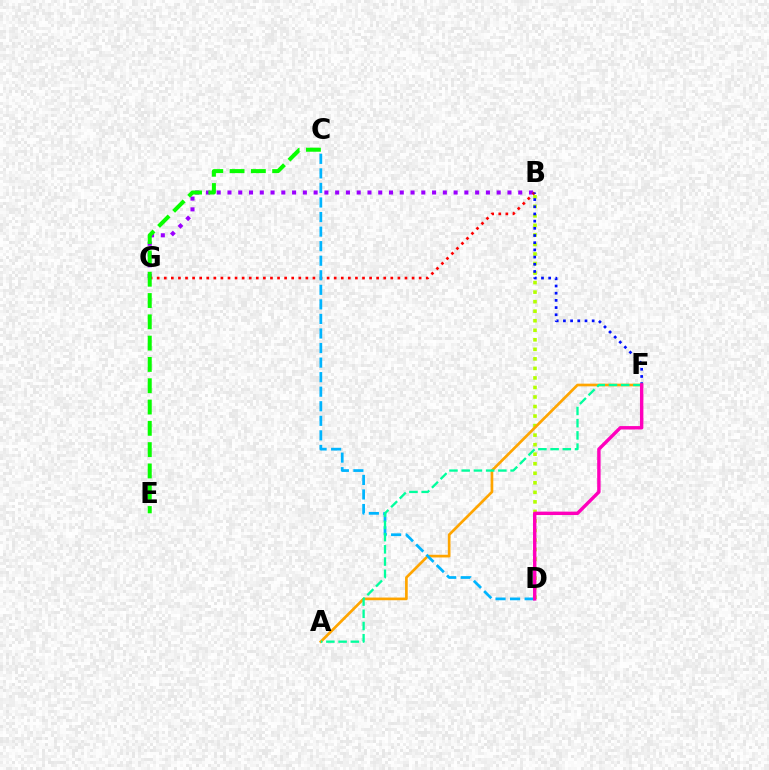{('B', 'D'): [{'color': '#b3ff00', 'line_style': 'dotted', 'thickness': 2.59}], ('B', 'G'): [{'color': '#9b00ff', 'line_style': 'dotted', 'thickness': 2.93}, {'color': '#ff0000', 'line_style': 'dotted', 'thickness': 1.92}], ('B', 'F'): [{'color': '#0010ff', 'line_style': 'dotted', 'thickness': 1.95}], ('A', 'F'): [{'color': '#ffa500', 'line_style': 'solid', 'thickness': 1.93}, {'color': '#00ff9d', 'line_style': 'dashed', 'thickness': 1.66}], ('C', 'D'): [{'color': '#00b5ff', 'line_style': 'dashed', 'thickness': 1.98}], ('C', 'E'): [{'color': '#08ff00', 'line_style': 'dashed', 'thickness': 2.89}], ('D', 'F'): [{'color': '#ff00bd', 'line_style': 'solid', 'thickness': 2.45}]}